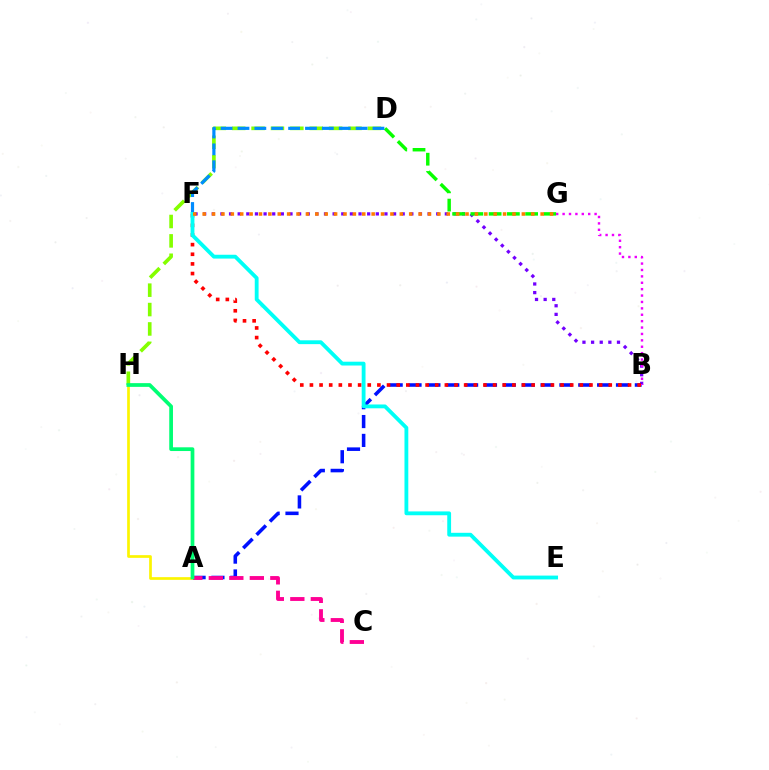{('D', 'H'): [{'color': '#84ff00', 'line_style': 'dashed', 'thickness': 2.63}], ('B', 'F'): [{'color': '#7200ff', 'line_style': 'dotted', 'thickness': 2.35}, {'color': '#ff0000', 'line_style': 'dotted', 'thickness': 2.62}], ('A', 'B'): [{'color': '#0010ff', 'line_style': 'dashed', 'thickness': 2.56}], ('D', 'G'): [{'color': '#08ff00', 'line_style': 'dashed', 'thickness': 2.48}], ('B', 'G'): [{'color': '#ee00ff', 'line_style': 'dotted', 'thickness': 1.74}], ('A', 'H'): [{'color': '#fcf500', 'line_style': 'solid', 'thickness': 1.94}, {'color': '#00ff74', 'line_style': 'solid', 'thickness': 2.69}], ('A', 'C'): [{'color': '#ff0094', 'line_style': 'dashed', 'thickness': 2.79}], ('D', 'F'): [{'color': '#008cff', 'line_style': 'dashed', 'thickness': 2.29}], ('E', 'F'): [{'color': '#00fff6', 'line_style': 'solid', 'thickness': 2.76}], ('F', 'G'): [{'color': '#ff7c00', 'line_style': 'dotted', 'thickness': 2.55}]}